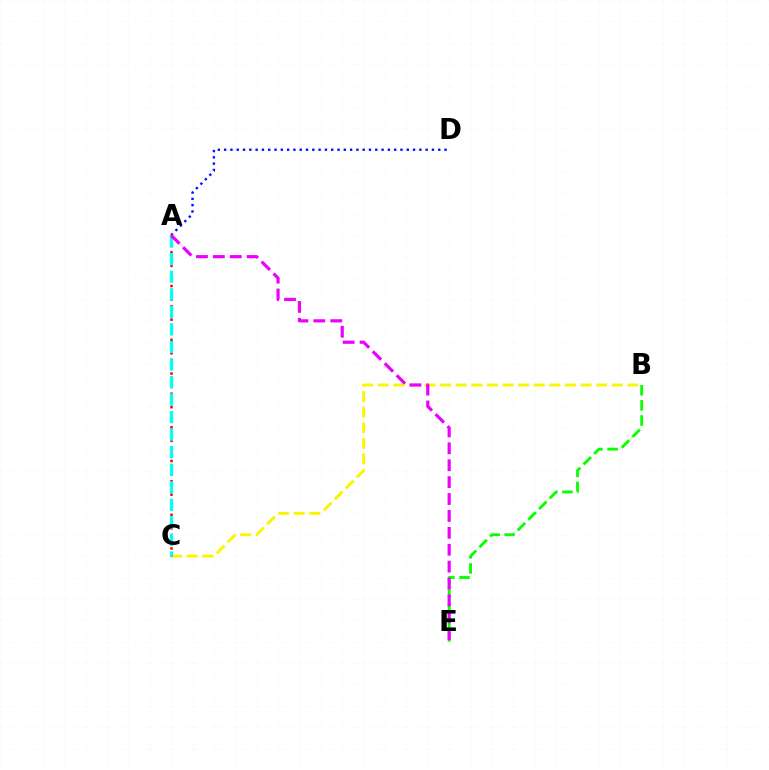{('B', 'E'): [{'color': '#08ff00', 'line_style': 'dashed', 'thickness': 2.05}], ('B', 'C'): [{'color': '#fcf500', 'line_style': 'dashed', 'thickness': 2.12}], ('A', 'D'): [{'color': '#0010ff', 'line_style': 'dotted', 'thickness': 1.71}], ('A', 'C'): [{'color': '#ff0000', 'line_style': 'dotted', 'thickness': 1.83}, {'color': '#00fff6', 'line_style': 'dashed', 'thickness': 2.38}], ('A', 'E'): [{'color': '#ee00ff', 'line_style': 'dashed', 'thickness': 2.3}]}